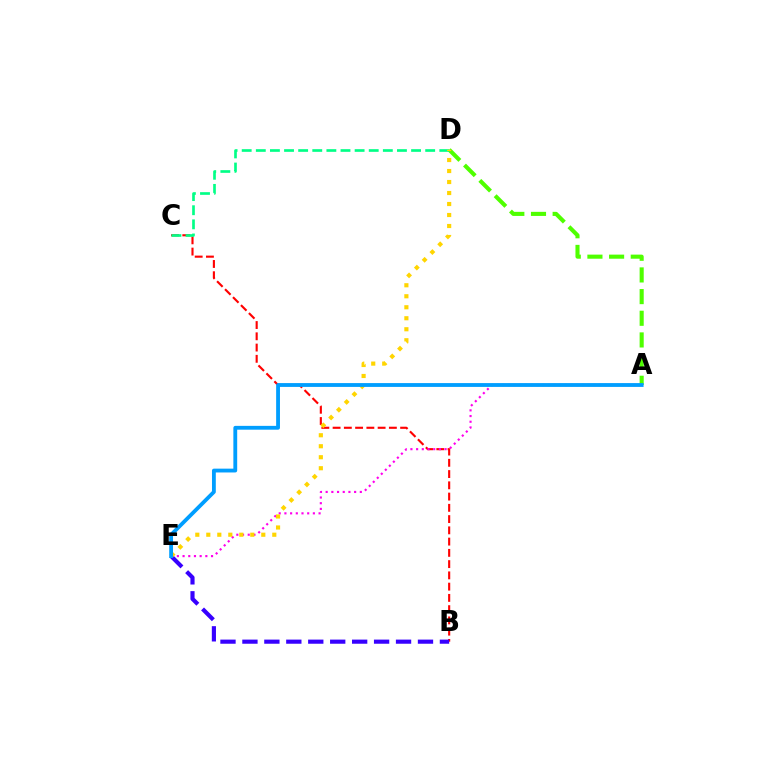{('A', 'D'): [{'color': '#4fff00', 'line_style': 'dashed', 'thickness': 2.94}], ('B', 'C'): [{'color': '#ff0000', 'line_style': 'dashed', 'thickness': 1.53}], ('C', 'D'): [{'color': '#00ff86', 'line_style': 'dashed', 'thickness': 1.92}], ('B', 'E'): [{'color': '#3700ff', 'line_style': 'dashed', 'thickness': 2.98}], ('A', 'E'): [{'color': '#ff00ed', 'line_style': 'dotted', 'thickness': 1.55}, {'color': '#009eff', 'line_style': 'solid', 'thickness': 2.75}], ('D', 'E'): [{'color': '#ffd500', 'line_style': 'dotted', 'thickness': 2.99}]}